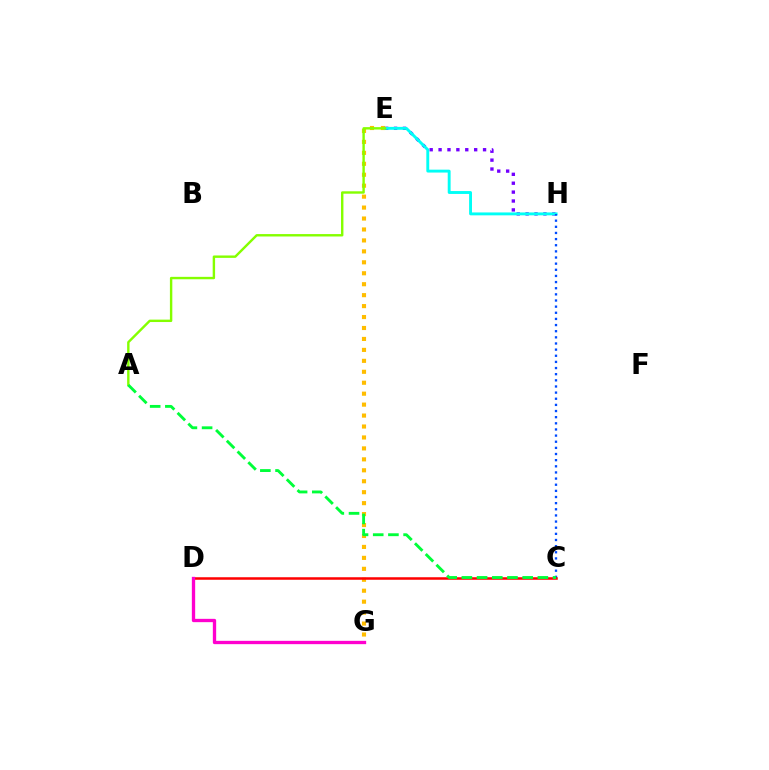{('E', 'G'): [{'color': '#ffbd00', 'line_style': 'dotted', 'thickness': 2.97}], ('E', 'H'): [{'color': '#7200ff', 'line_style': 'dotted', 'thickness': 2.42}, {'color': '#00fff6', 'line_style': 'solid', 'thickness': 2.08}], ('A', 'E'): [{'color': '#84ff00', 'line_style': 'solid', 'thickness': 1.73}], ('C', 'H'): [{'color': '#004bff', 'line_style': 'dotted', 'thickness': 1.67}], ('C', 'D'): [{'color': '#ff0000', 'line_style': 'solid', 'thickness': 1.81}], ('D', 'G'): [{'color': '#ff00cf', 'line_style': 'solid', 'thickness': 2.39}], ('A', 'C'): [{'color': '#00ff39', 'line_style': 'dashed', 'thickness': 2.06}]}